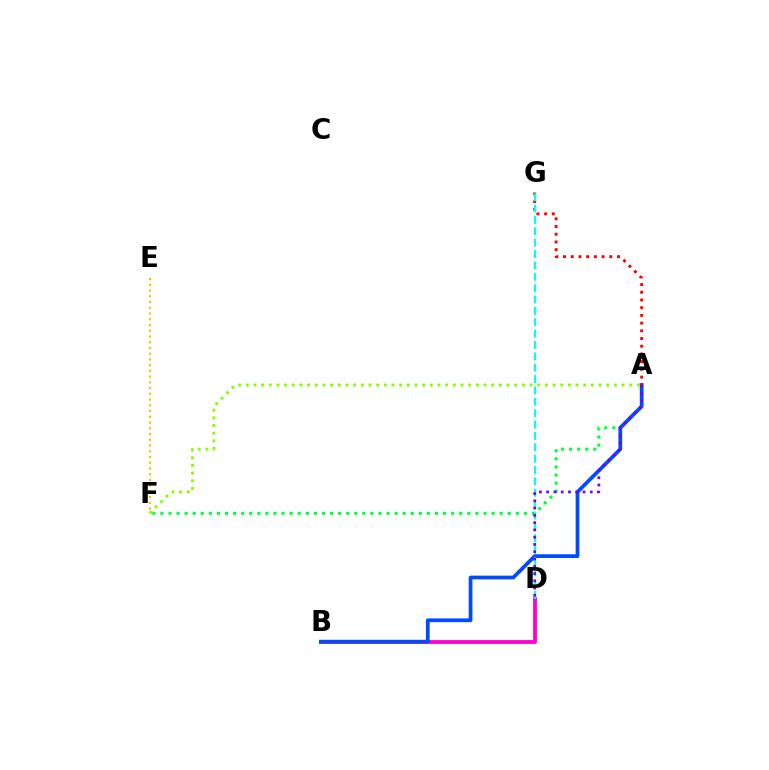{('B', 'D'): [{'color': '#ff00cf', 'line_style': 'solid', 'thickness': 2.74}], ('A', 'F'): [{'color': '#00ff39', 'line_style': 'dotted', 'thickness': 2.19}, {'color': '#84ff00', 'line_style': 'dotted', 'thickness': 2.08}], ('A', 'B'): [{'color': '#004bff', 'line_style': 'solid', 'thickness': 2.69}], ('A', 'G'): [{'color': '#ff0000', 'line_style': 'dotted', 'thickness': 2.09}], ('D', 'G'): [{'color': '#00fff6', 'line_style': 'dashed', 'thickness': 1.54}], ('E', 'F'): [{'color': '#ffbd00', 'line_style': 'dotted', 'thickness': 1.56}], ('A', 'D'): [{'color': '#7200ff', 'line_style': 'dotted', 'thickness': 1.98}]}